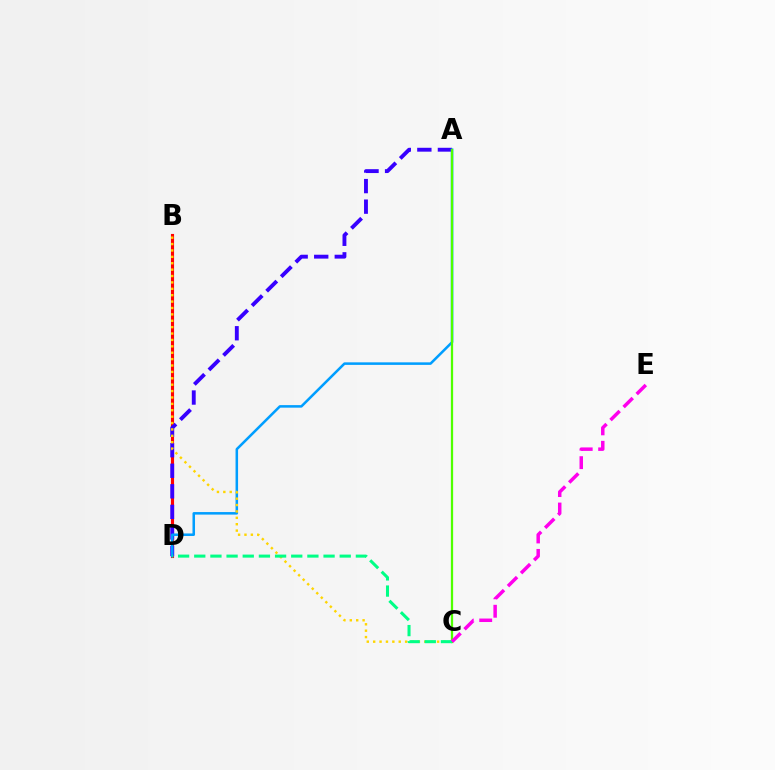{('B', 'D'): [{'color': '#ff0000', 'line_style': 'solid', 'thickness': 2.25}], ('A', 'D'): [{'color': '#3700ff', 'line_style': 'dashed', 'thickness': 2.79}, {'color': '#009eff', 'line_style': 'solid', 'thickness': 1.82}], ('A', 'C'): [{'color': '#4fff00', 'line_style': 'solid', 'thickness': 1.63}], ('B', 'C'): [{'color': '#ffd500', 'line_style': 'dotted', 'thickness': 1.74}], ('C', 'D'): [{'color': '#00ff86', 'line_style': 'dashed', 'thickness': 2.2}], ('C', 'E'): [{'color': '#ff00ed', 'line_style': 'dashed', 'thickness': 2.51}]}